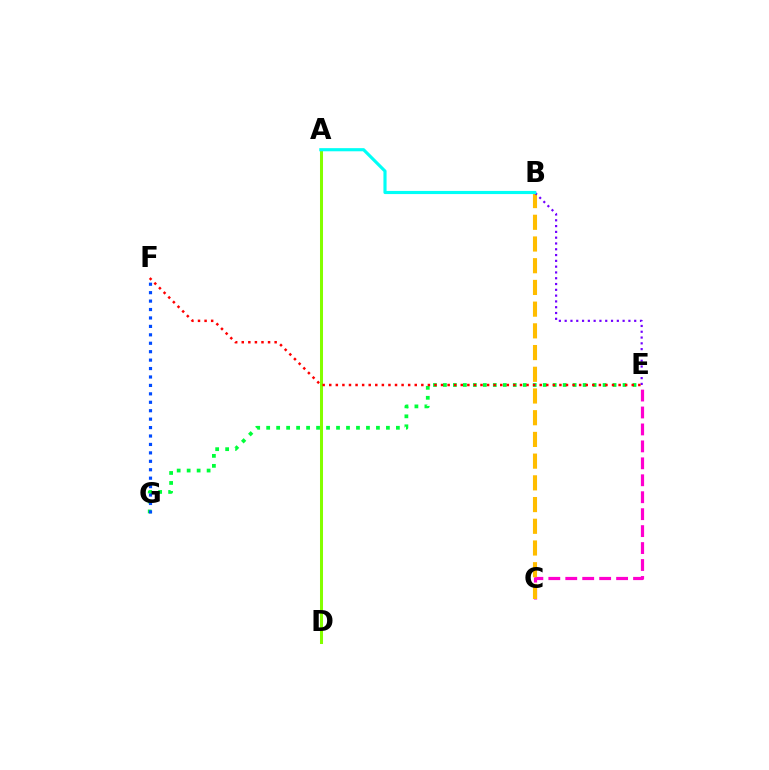{('E', 'G'): [{'color': '#00ff39', 'line_style': 'dotted', 'thickness': 2.71}], ('A', 'D'): [{'color': '#84ff00', 'line_style': 'solid', 'thickness': 2.18}], ('C', 'E'): [{'color': '#ff00cf', 'line_style': 'dashed', 'thickness': 2.3}], ('B', 'C'): [{'color': '#ffbd00', 'line_style': 'dashed', 'thickness': 2.95}], ('B', 'E'): [{'color': '#7200ff', 'line_style': 'dotted', 'thickness': 1.57}], ('F', 'G'): [{'color': '#004bff', 'line_style': 'dotted', 'thickness': 2.29}], ('E', 'F'): [{'color': '#ff0000', 'line_style': 'dotted', 'thickness': 1.79}], ('A', 'B'): [{'color': '#00fff6', 'line_style': 'solid', 'thickness': 2.26}]}